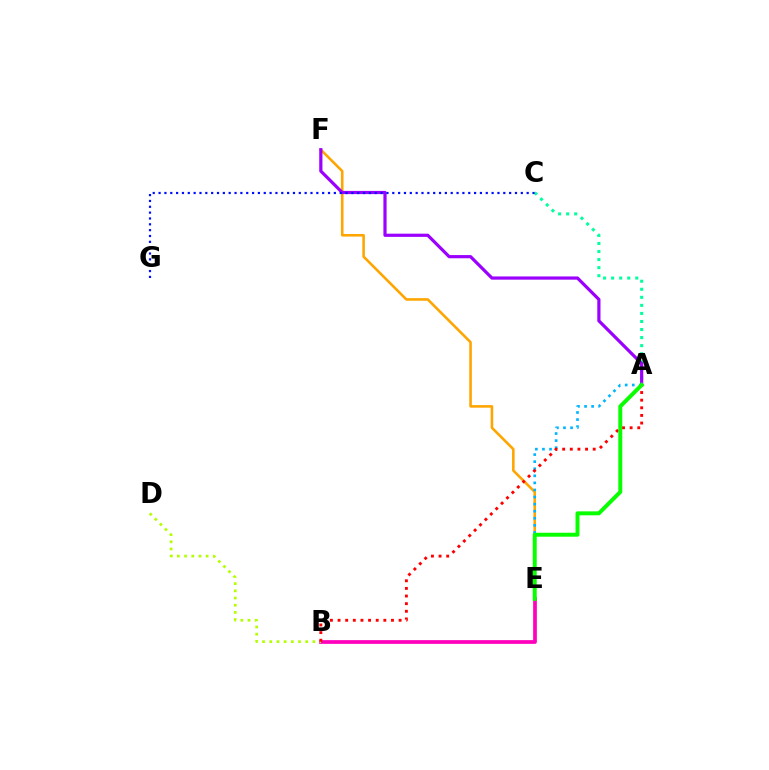{('A', 'C'): [{'color': '#00ff9d', 'line_style': 'dotted', 'thickness': 2.19}], ('B', 'E'): [{'color': '#ff00bd', 'line_style': 'solid', 'thickness': 2.68}], ('E', 'F'): [{'color': '#ffa500', 'line_style': 'solid', 'thickness': 1.86}], ('A', 'F'): [{'color': '#9b00ff', 'line_style': 'solid', 'thickness': 2.3}], ('B', 'D'): [{'color': '#b3ff00', 'line_style': 'dotted', 'thickness': 1.95}], ('A', 'E'): [{'color': '#00b5ff', 'line_style': 'dotted', 'thickness': 1.92}, {'color': '#08ff00', 'line_style': 'solid', 'thickness': 2.85}], ('A', 'B'): [{'color': '#ff0000', 'line_style': 'dotted', 'thickness': 2.07}], ('C', 'G'): [{'color': '#0010ff', 'line_style': 'dotted', 'thickness': 1.59}]}